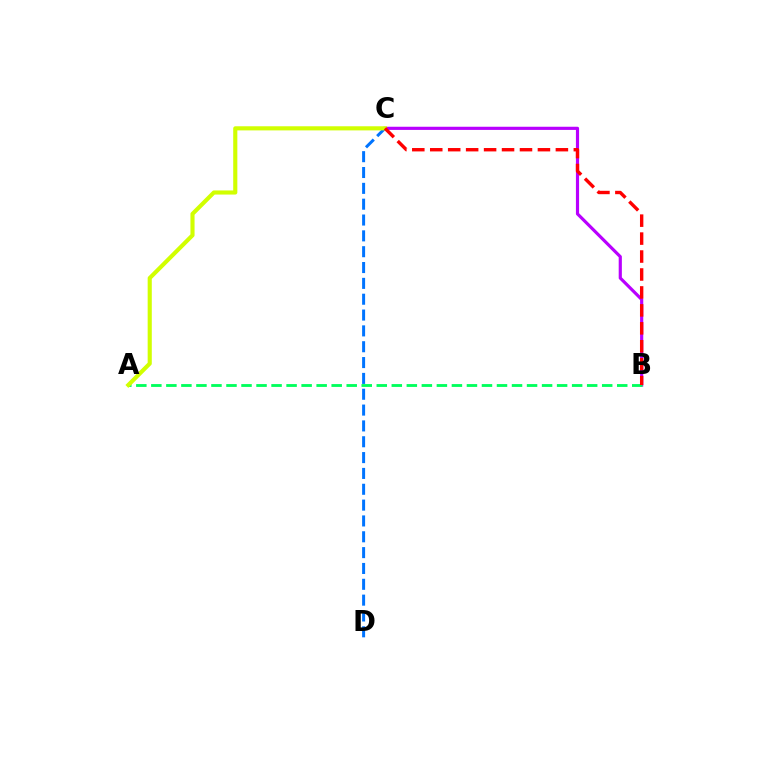{('B', 'C'): [{'color': '#b900ff', 'line_style': 'solid', 'thickness': 2.28}, {'color': '#ff0000', 'line_style': 'dashed', 'thickness': 2.44}], ('A', 'B'): [{'color': '#00ff5c', 'line_style': 'dashed', 'thickness': 2.04}], ('C', 'D'): [{'color': '#0074ff', 'line_style': 'dashed', 'thickness': 2.15}], ('A', 'C'): [{'color': '#d1ff00', 'line_style': 'solid', 'thickness': 2.97}]}